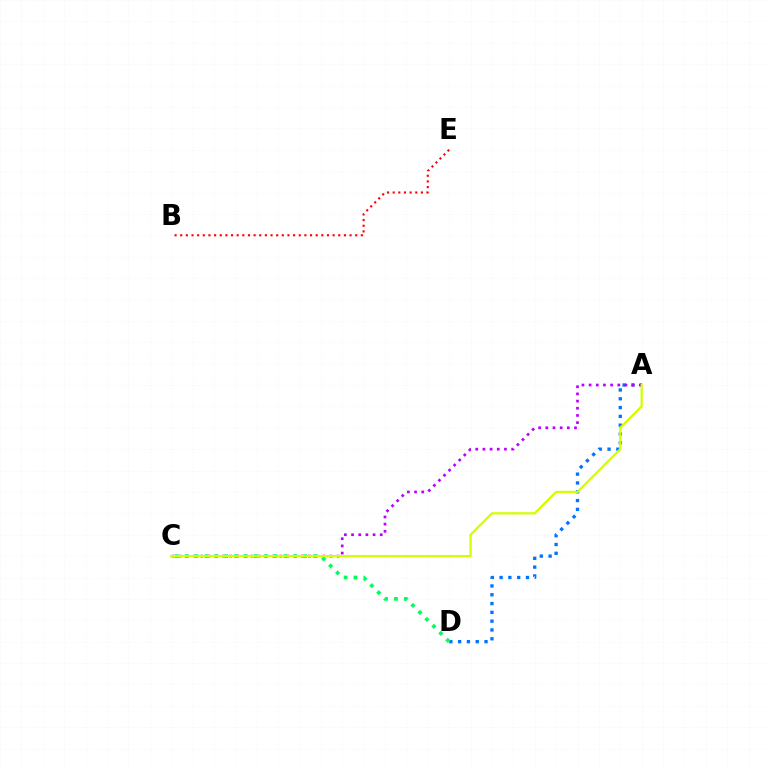{('A', 'D'): [{'color': '#0074ff', 'line_style': 'dotted', 'thickness': 2.39}], ('A', 'C'): [{'color': '#b900ff', 'line_style': 'dotted', 'thickness': 1.95}, {'color': '#d1ff00', 'line_style': 'solid', 'thickness': 1.62}], ('C', 'D'): [{'color': '#00ff5c', 'line_style': 'dotted', 'thickness': 2.68}], ('B', 'E'): [{'color': '#ff0000', 'line_style': 'dotted', 'thickness': 1.53}]}